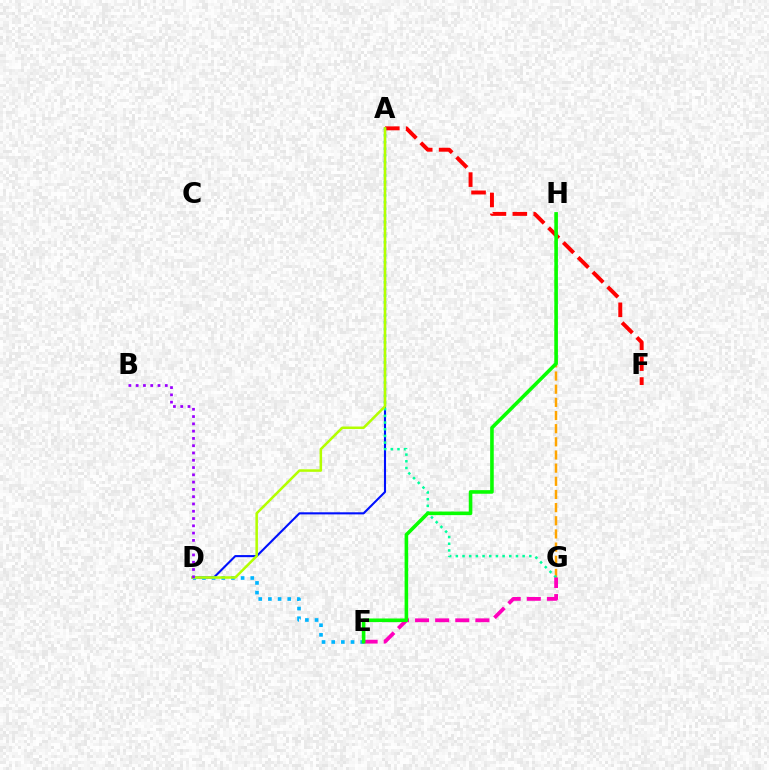{('G', 'H'): [{'color': '#ffa500', 'line_style': 'dashed', 'thickness': 1.79}], ('A', 'F'): [{'color': '#ff0000', 'line_style': 'dashed', 'thickness': 2.84}], ('A', 'D'): [{'color': '#0010ff', 'line_style': 'solid', 'thickness': 1.51}, {'color': '#b3ff00', 'line_style': 'solid', 'thickness': 1.82}], ('A', 'G'): [{'color': '#00ff9d', 'line_style': 'dotted', 'thickness': 1.81}], ('E', 'G'): [{'color': '#ff00bd', 'line_style': 'dashed', 'thickness': 2.73}], ('D', 'E'): [{'color': '#00b5ff', 'line_style': 'dotted', 'thickness': 2.63}], ('E', 'H'): [{'color': '#08ff00', 'line_style': 'solid', 'thickness': 2.59}], ('B', 'D'): [{'color': '#9b00ff', 'line_style': 'dotted', 'thickness': 1.98}]}